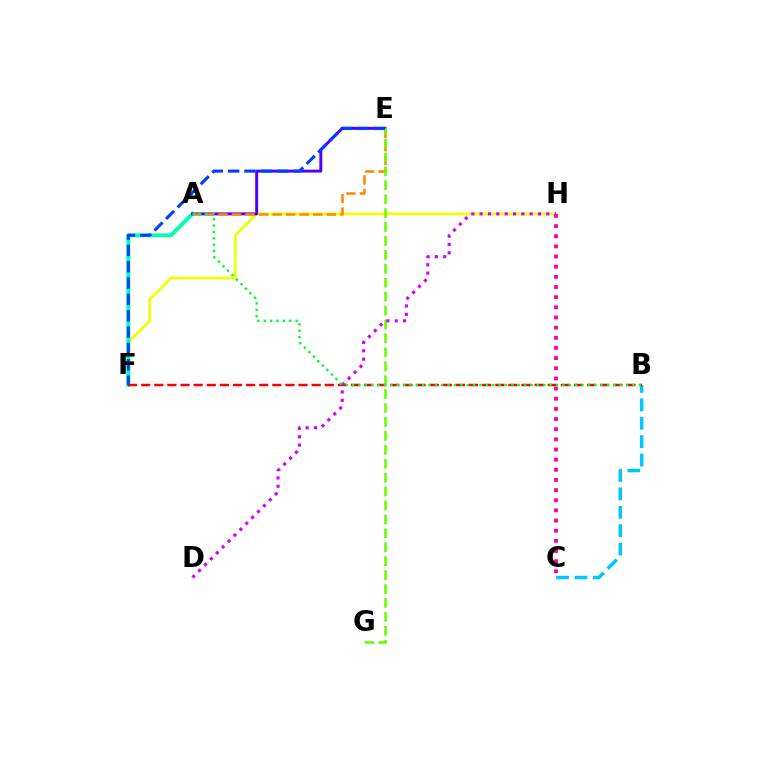{('F', 'H'): [{'color': '#eeff00', 'line_style': 'solid', 'thickness': 1.96}], ('B', 'C'): [{'color': '#00c7ff', 'line_style': 'dashed', 'thickness': 2.5}], ('A', 'F'): [{'color': '#00ffaf', 'line_style': 'solid', 'thickness': 2.81}], ('A', 'E'): [{'color': '#4f00ff', 'line_style': 'solid', 'thickness': 2.11}, {'color': '#ff8800', 'line_style': 'dashed', 'thickness': 1.84}], ('C', 'H'): [{'color': '#ff00a0', 'line_style': 'dotted', 'thickness': 2.76}], ('B', 'F'): [{'color': '#ff0000', 'line_style': 'dashed', 'thickness': 1.78}], ('E', 'G'): [{'color': '#66ff00', 'line_style': 'dashed', 'thickness': 1.89}], ('D', 'H'): [{'color': '#d600ff', 'line_style': 'dotted', 'thickness': 2.27}], ('E', 'F'): [{'color': '#003fff', 'line_style': 'dashed', 'thickness': 2.22}], ('A', 'B'): [{'color': '#00ff27', 'line_style': 'dotted', 'thickness': 1.73}]}